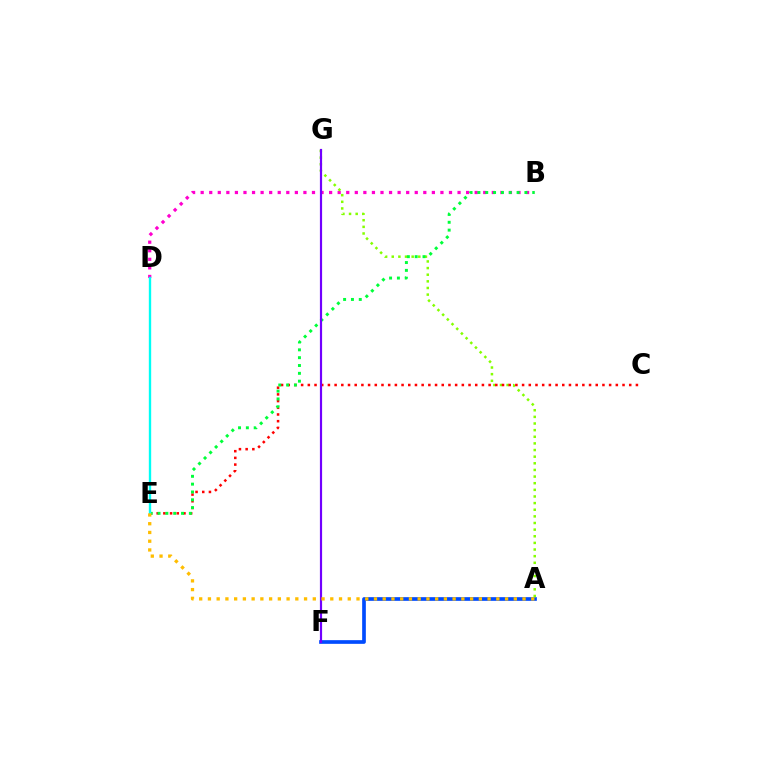{('B', 'D'): [{'color': '#ff00cf', 'line_style': 'dotted', 'thickness': 2.33}], ('A', 'F'): [{'color': '#004bff', 'line_style': 'solid', 'thickness': 2.65}], ('A', 'G'): [{'color': '#84ff00', 'line_style': 'dotted', 'thickness': 1.8}], ('C', 'E'): [{'color': '#ff0000', 'line_style': 'dotted', 'thickness': 1.82}], ('B', 'E'): [{'color': '#00ff39', 'line_style': 'dotted', 'thickness': 2.13}], ('F', 'G'): [{'color': '#7200ff', 'line_style': 'solid', 'thickness': 1.57}], ('D', 'E'): [{'color': '#00fff6', 'line_style': 'solid', 'thickness': 1.7}], ('A', 'E'): [{'color': '#ffbd00', 'line_style': 'dotted', 'thickness': 2.37}]}